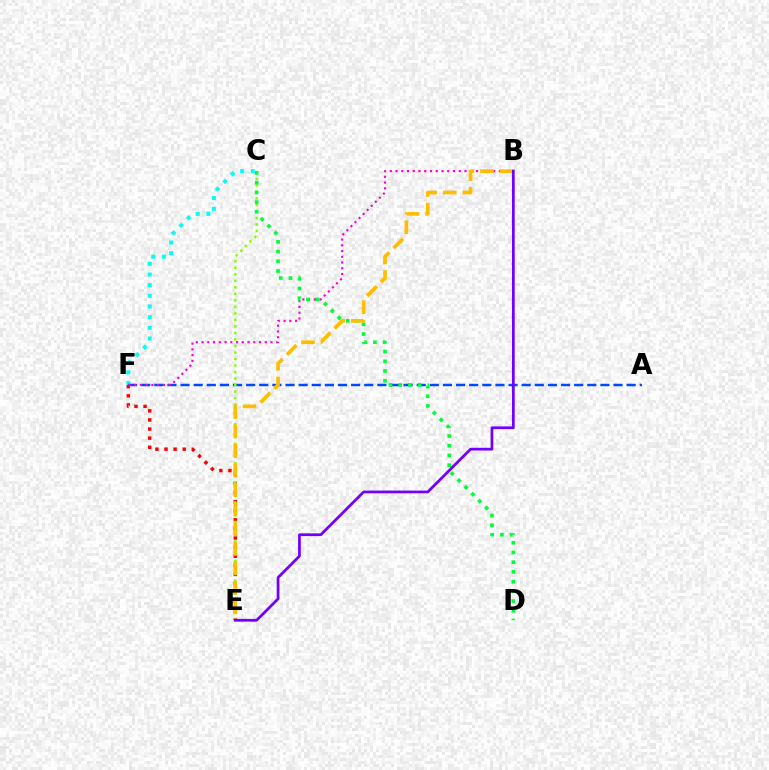{('C', 'F'): [{'color': '#00fff6', 'line_style': 'dotted', 'thickness': 2.9}], ('E', 'F'): [{'color': '#ff0000', 'line_style': 'dotted', 'thickness': 2.47}], ('A', 'F'): [{'color': '#004bff', 'line_style': 'dashed', 'thickness': 1.78}], ('B', 'F'): [{'color': '#ff00cf', 'line_style': 'dotted', 'thickness': 1.56}], ('C', 'E'): [{'color': '#84ff00', 'line_style': 'dotted', 'thickness': 1.77}], ('C', 'D'): [{'color': '#00ff39', 'line_style': 'dotted', 'thickness': 2.64}], ('B', 'E'): [{'color': '#ffbd00', 'line_style': 'dashed', 'thickness': 2.65}, {'color': '#7200ff', 'line_style': 'solid', 'thickness': 1.98}]}